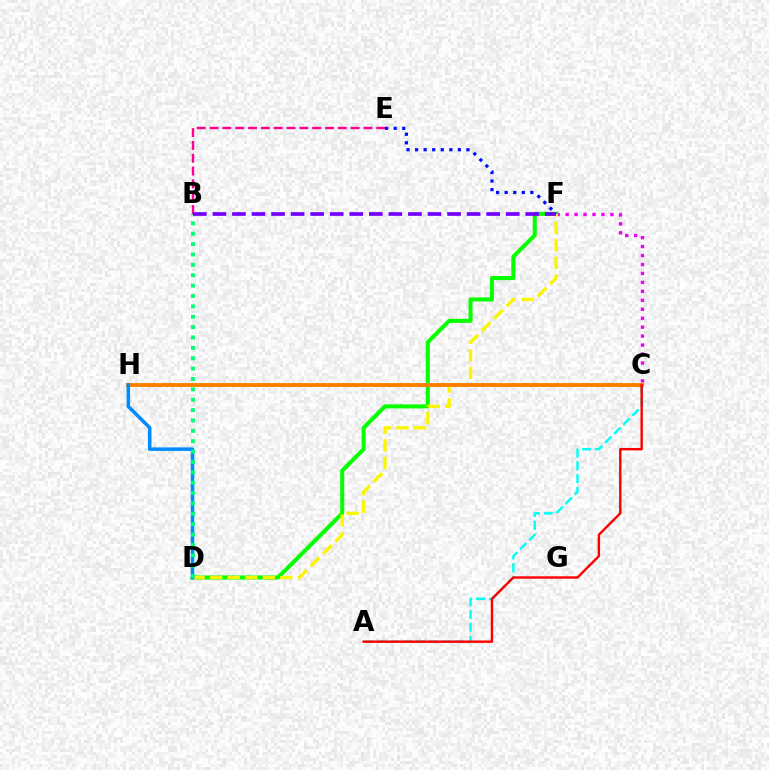{('A', 'C'): [{'color': '#00fff6', 'line_style': 'dashed', 'thickness': 1.74}, {'color': '#ff0000', 'line_style': 'solid', 'thickness': 1.73}], ('C', 'H'): [{'color': '#84ff00', 'line_style': 'solid', 'thickness': 2.52}, {'color': '#ff7c00', 'line_style': 'solid', 'thickness': 2.69}], ('B', 'E'): [{'color': '#ff0094', 'line_style': 'dashed', 'thickness': 1.74}], ('C', 'F'): [{'color': '#ee00ff', 'line_style': 'dotted', 'thickness': 2.43}], ('D', 'F'): [{'color': '#08ff00', 'line_style': 'solid', 'thickness': 2.92}, {'color': '#fcf500', 'line_style': 'dashed', 'thickness': 2.38}], ('D', 'H'): [{'color': '#008cff', 'line_style': 'solid', 'thickness': 2.54}], ('E', 'F'): [{'color': '#0010ff', 'line_style': 'dotted', 'thickness': 2.33}], ('B', 'D'): [{'color': '#00ff74', 'line_style': 'dotted', 'thickness': 2.82}], ('B', 'F'): [{'color': '#7200ff', 'line_style': 'dashed', 'thickness': 2.66}]}